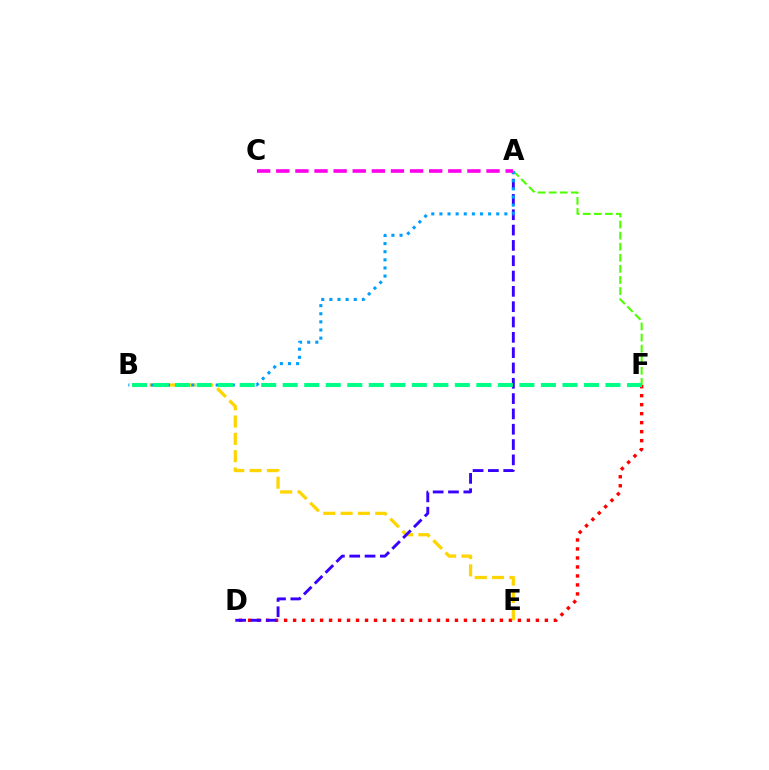{('D', 'F'): [{'color': '#ff0000', 'line_style': 'dotted', 'thickness': 2.44}], ('B', 'E'): [{'color': '#ffd500', 'line_style': 'dashed', 'thickness': 2.35}], ('A', 'D'): [{'color': '#3700ff', 'line_style': 'dashed', 'thickness': 2.08}], ('A', 'F'): [{'color': '#4fff00', 'line_style': 'dashed', 'thickness': 1.5}], ('A', 'B'): [{'color': '#009eff', 'line_style': 'dotted', 'thickness': 2.21}], ('B', 'F'): [{'color': '#00ff86', 'line_style': 'dashed', 'thickness': 2.92}], ('A', 'C'): [{'color': '#ff00ed', 'line_style': 'dashed', 'thickness': 2.6}]}